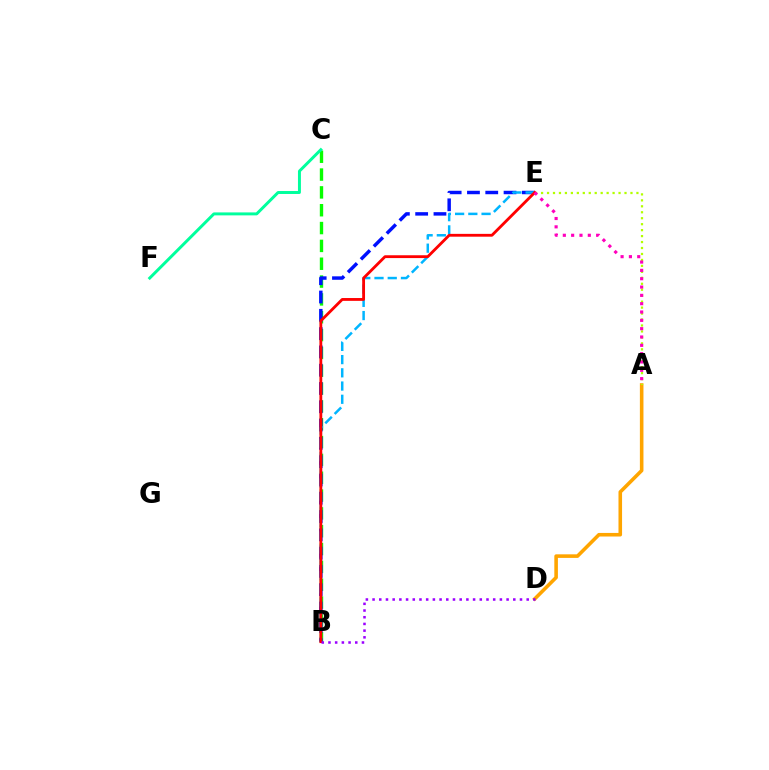{('B', 'C'): [{'color': '#08ff00', 'line_style': 'dashed', 'thickness': 2.42}], ('A', 'D'): [{'color': '#ffa500', 'line_style': 'solid', 'thickness': 2.58}], ('C', 'F'): [{'color': '#00ff9d', 'line_style': 'solid', 'thickness': 2.13}], ('B', 'E'): [{'color': '#0010ff', 'line_style': 'dashed', 'thickness': 2.49}, {'color': '#00b5ff', 'line_style': 'dashed', 'thickness': 1.8}, {'color': '#ff0000', 'line_style': 'solid', 'thickness': 2.03}], ('A', 'E'): [{'color': '#b3ff00', 'line_style': 'dotted', 'thickness': 1.62}, {'color': '#ff00bd', 'line_style': 'dotted', 'thickness': 2.26}], ('B', 'D'): [{'color': '#9b00ff', 'line_style': 'dotted', 'thickness': 1.82}]}